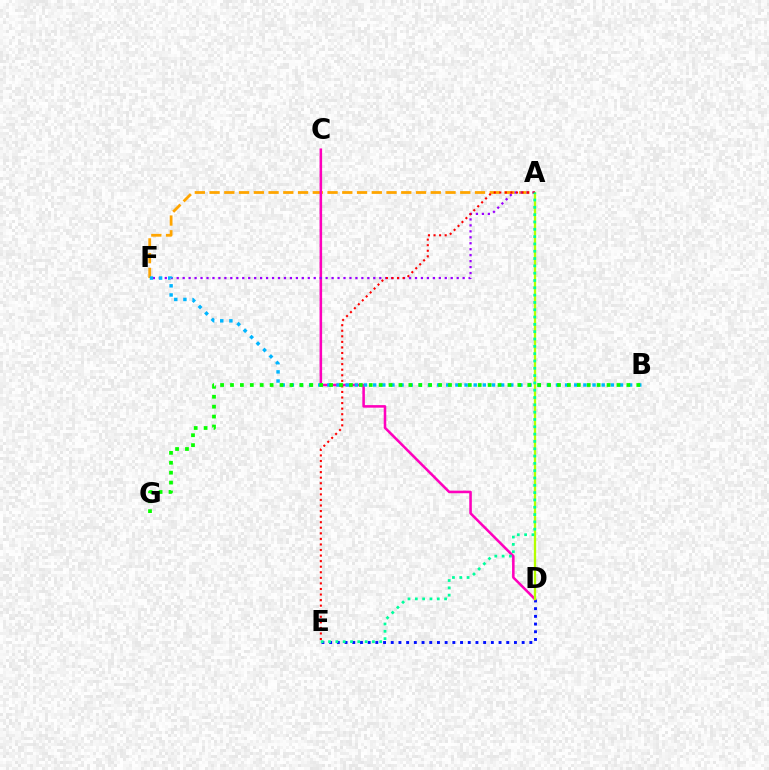{('A', 'F'): [{'color': '#ffa500', 'line_style': 'dashed', 'thickness': 2.0}, {'color': '#9b00ff', 'line_style': 'dotted', 'thickness': 1.62}], ('D', 'E'): [{'color': '#0010ff', 'line_style': 'dotted', 'thickness': 2.09}], ('C', 'D'): [{'color': '#ff00bd', 'line_style': 'solid', 'thickness': 1.84}], ('A', 'D'): [{'color': '#b3ff00', 'line_style': 'solid', 'thickness': 1.66}], ('A', 'E'): [{'color': '#ff0000', 'line_style': 'dotted', 'thickness': 1.51}, {'color': '#00ff9d', 'line_style': 'dotted', 'thickness': 1.99}], ('B', 'F'): [{'color': '#00b5ff', 'line_style': 'dotted', 'thickness': 2.48}], ('B', 'G'): [{'color': '#08ff00', 'line_style': 'dotted', 'thickness': 2.69}]}